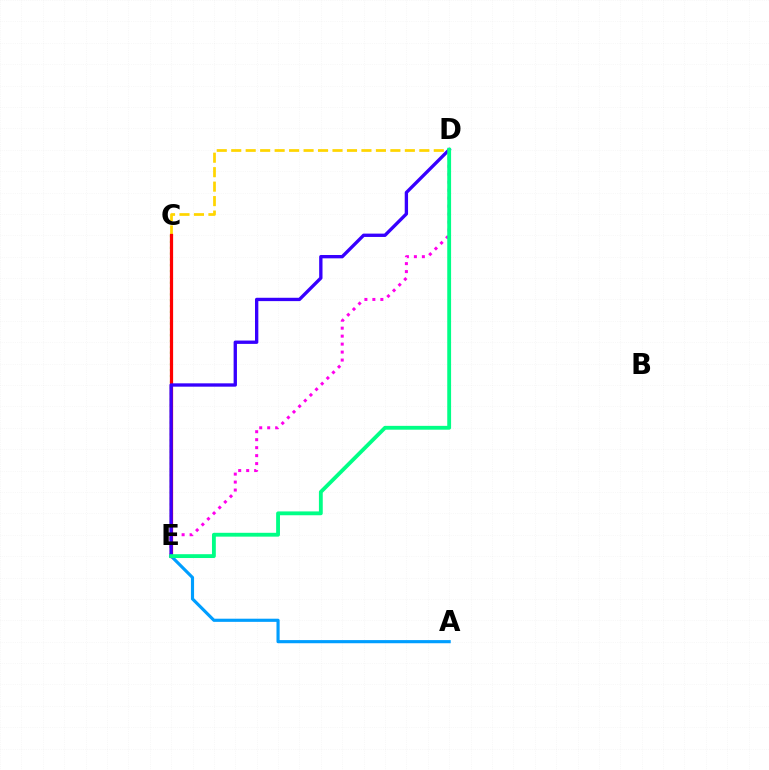{('C', 'D'): [{'color': '#ffd500', 'line_style': 'dashed', 'thickness': 1.97}], ('C', 'E'): [{'color': '#4fff00', 'line_style': 'dotted', 'thickness': 1.58}, {'color': '#ff0000', 'line_style': 'solid', 'thickness': 2.32}], ('D', 'E'): [{'color': '#ff00ed', 'line_style': 'dotted', 'thickness': 2.17}, {'color': '#3700ff', 'line_style': 'solid', 'thickness': 2.4}, {'color': '#00ff86', 'line_style': 'solid', 'thickness': 2.76}], ('A', 'E'): [{'color': '#009eff', 'line_style': 'solid', 'thickness': 2.26}]}